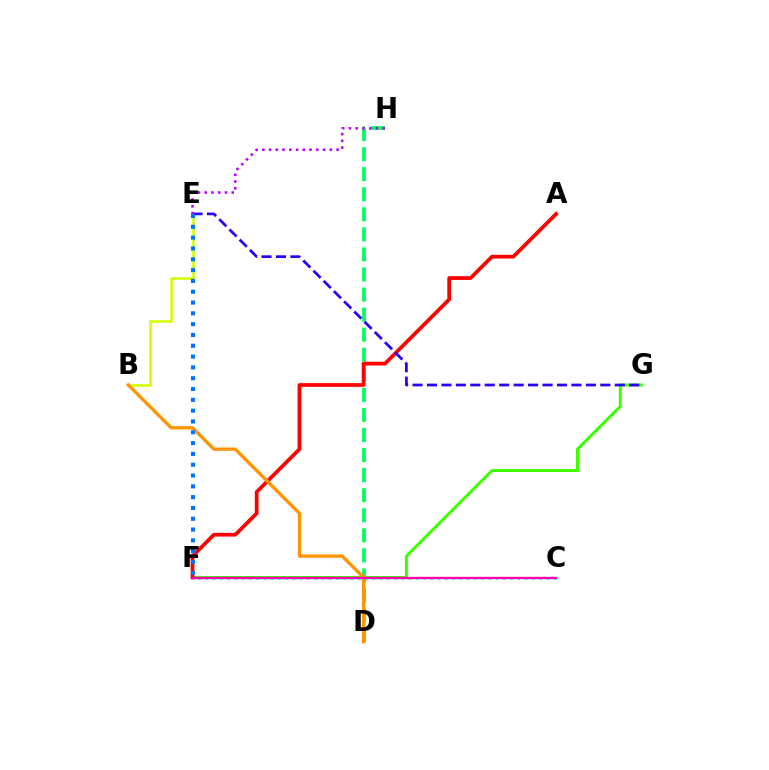{('F', 'G'): [{'color': '#3dff00', 'line_style': 'solid', 'thickness': 2.16}], ('D', 'H'): [{'color': '#00ff5c', 'line_style': 'dashed', 'thickness': 2.73}], ('C', 'F'): [{'color': '#00fff6', 'line_style': 'dotted', 'thickness': 1.97}, {'color': '#ff00ac', 'line_style': 'solid', 'thickness': 1.7}], ('B', 'E'): [{'color': '#d1ff00', 'line_style': 'solid', 'thickness': 1.85}], ('A', 'F'): [{'color': '#ff0000', 'line_style': 'solid', 'thickness': 2.69}], ('E', 'G'): [{'color': '#2500ff', 'line_style': 'dashed', 'thickness': 1.96}], ('B', 'D'): [{'color': '#ff9400', 'line_style': 'solid', 'thickness': 2.38}], ('E', 'H'): [{'color': '#b900ff', 'line_style': 'dotted', 'thickness': 1.84}], ('E', 'F'): [{'color': '#0074ff', 'line_style': 'dotted', 'thickness': 2.94}]}